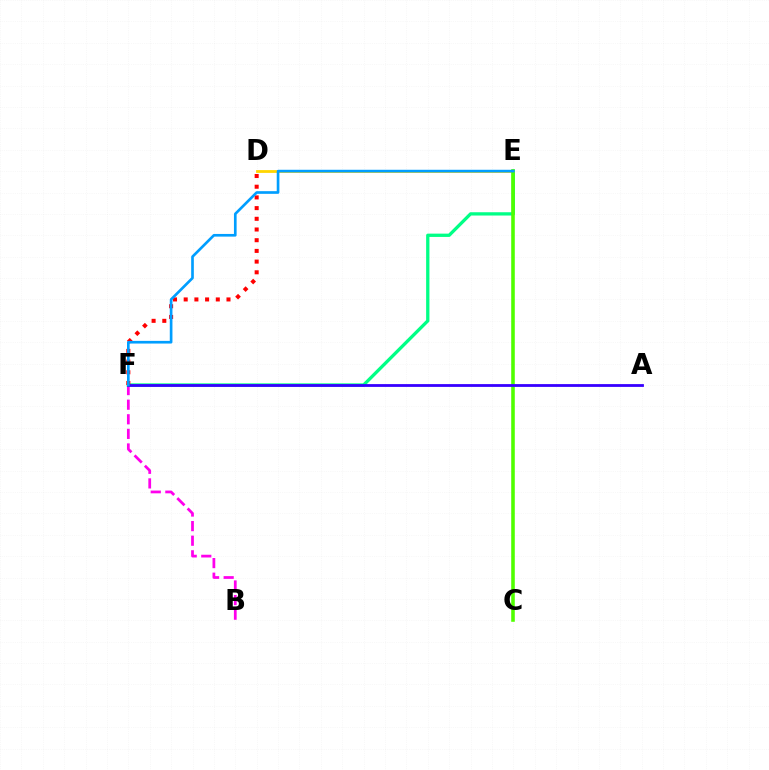{('B', 'F'): [{'color': '#ff00ed', 'line_style': 'dashed', 'thickness': 1.98}], ('E', 'F'): [{'color': '#00ff86', 'line_style': 'solid', 'thickness': 2.37}, {'color': '#009eff', 'line_style': 'solid', 'thickness': 1.92}], ('D', 'E'): [{'color': '#ffd500', 'line_style': 'solid', 'thickness': 2.01}], ('D', 'F'): [{'color': '#ff0000', 'line_style': 'dotted', 'thickness': 2.91}], ('C', 'E'): [{'color': '#4fff00', 'line_style': 'solid', 'thickness': 2.57}], ('A', 'F'): [{'color': '#3700ff', 'line_style': 'solid', 'thickness': 2.02}]}